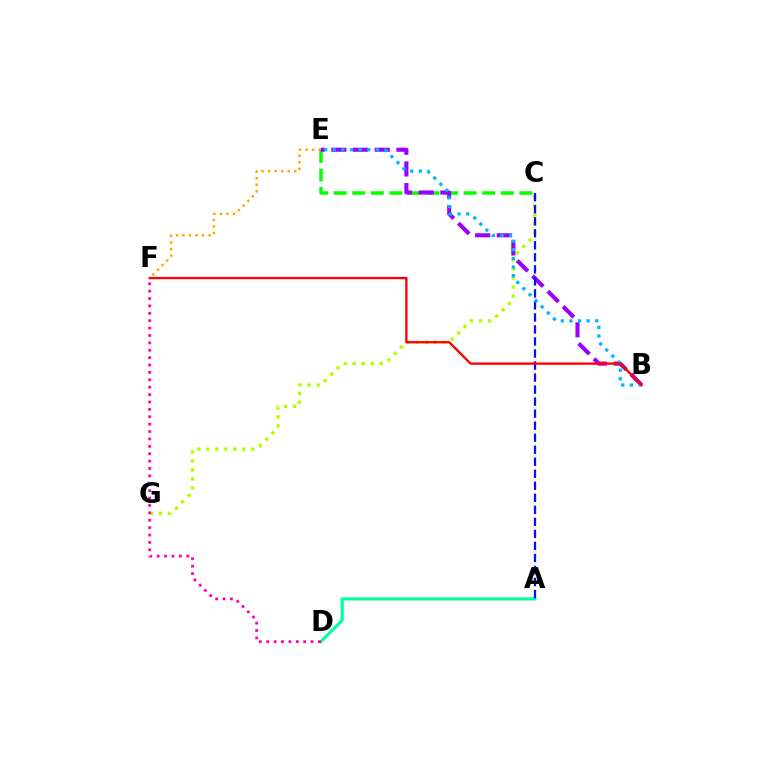{('A', 'D'): [{'color': '#00ff9d', 'line_style': 'solid', 'thickness': 2.26}], ('C', 'E'): [{'color': '#08ff00', 'line_style': 'dashed', 'thickness': 2.52}], ('E', 'F'): [{'color': '#ffa500', 'line_style': 'dotted', 'thickness': 1.78}], ('C', 'G'): [{'color': '#b3ff00', 'line_style': 'dotted', 'thickness': 2.45}], ('B', 'E'): [{'color': '#9b00ff', 'line_style': 'dashed', 'thickness': 2.95}, {'color': '#00b5ff', 'line_style': 'dotted', 'thickness': 2.34}], ('A', 'C'): [{'color': '#0010ff', 'line_style': 'dashed', 'thickness': 1.63}], ('B', 'F'): [{'color': '#ff0000', 'line_style': 'solid', 'thickness': 1.67}], ('D', 'F'): [{'color': '#ff00bd', 'line_style': 'dotted', 'thickness': 2.01}]}